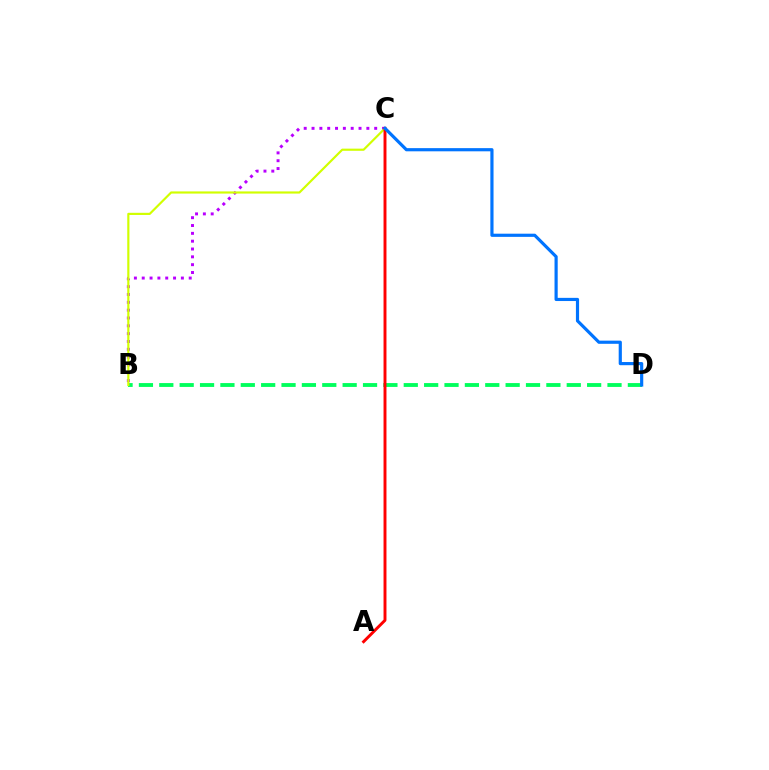{('B', 'C'): [{'color': '#b900ff', 'line_style': 'dotted', 'thickness': 2.13}, {'color': '#d1ff00', 'line_style': 'solid', 'thickness': 1.56}], ('B', 'D'): [{'color': '#00ff5c', 'line_style': 'dashed', 'thickness': 2.77}], ('A', 'C'): [{'color': '#ff0000', 'line_style': 'solid', 'thickness': 2.11}], ('C', 'D'): [{'color': '#0074ff', 'line_style': 'solid', 'thickness': 2.28}]}